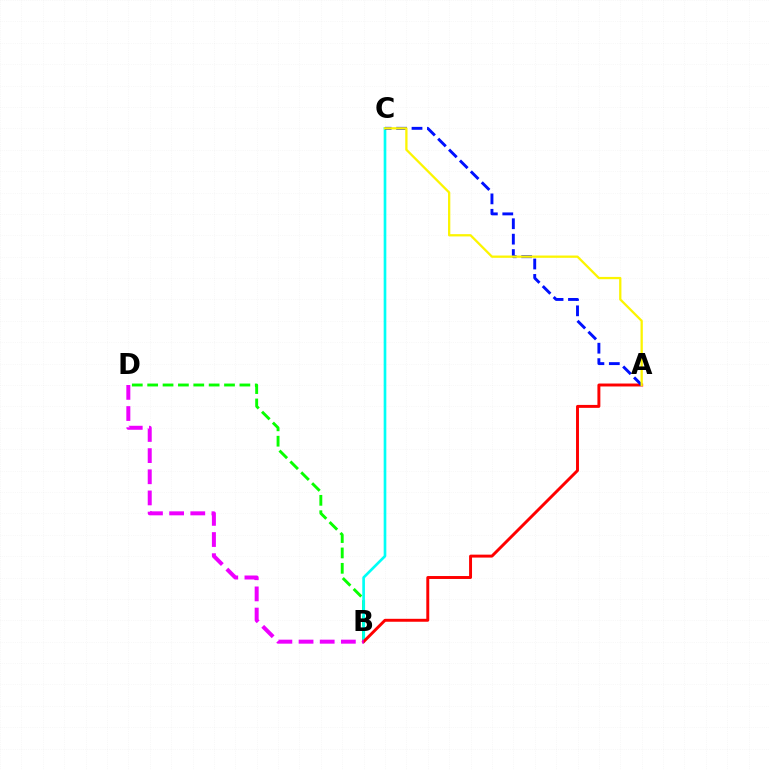{('B', 'D'): [{'color': '#08ff00', 'line_style': 'dashed', 'thickness': 2.09}, {'color': '#ee00ff', 'line_style': 'dashed', 'thickness': 2.87}], ('B', 'C'): [{'color': '#00fff6', 'line_style': 'solid', 'thickness': 1.92}], ('A', 'B'): [{'color': '#ff0000', 'line_style': 'solid', 'thickness': 2.12}], ('A', 'C'): [{'color': '#0010ff', 'line_style': 'dashed', 'thickness': 2.09}, {'color': '#fcf500', 'line_style': 'solid', 'thickness': 1.64}]}